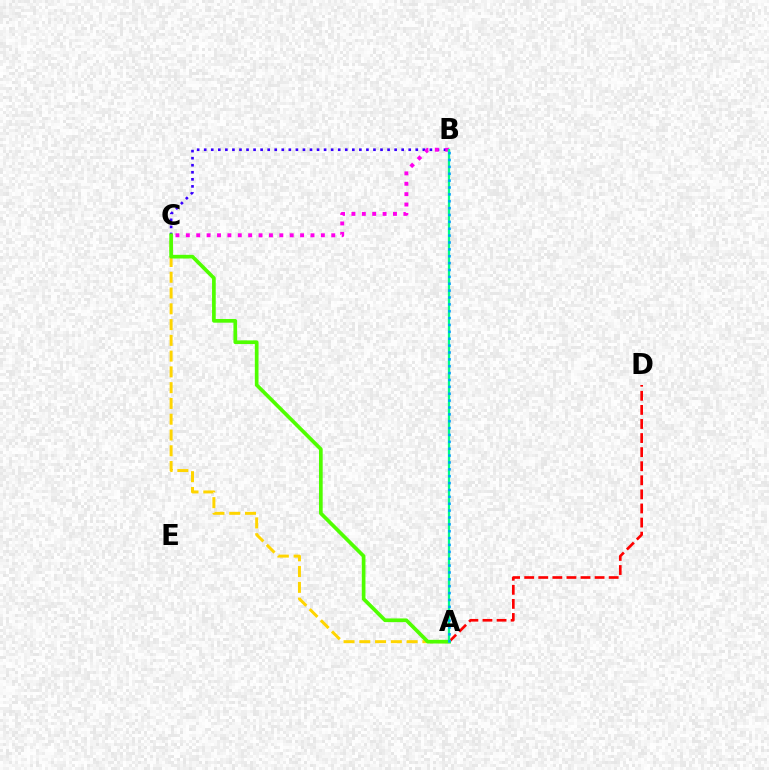{('B', 'C'): [{'color': '#3700ff', 'line_style': 'dotted', 'thickness': 1.92}, {'color': '#ff00ed', 'line_style': 'dotted', 'thickness': 2.82}], ('A', 'D'): [{'color': '#ff0000', 'line_style': 'dashed', 'thickness': 1.91}], ('A', 'C'): [{'color': '#ffd500', 'line_style': 'dashed', 'thickness': 2.14}, {'color': '#4fff00', 'line_style': 'solid', 'thickness': 2.65}], ('A', 'B'): [{'color': '#00ff86', 'line_style': 'solid', 'thickness': 1.63}, {'color': '#009eff', 'line_style': 'dotted', 'thickness': 1.87}]}